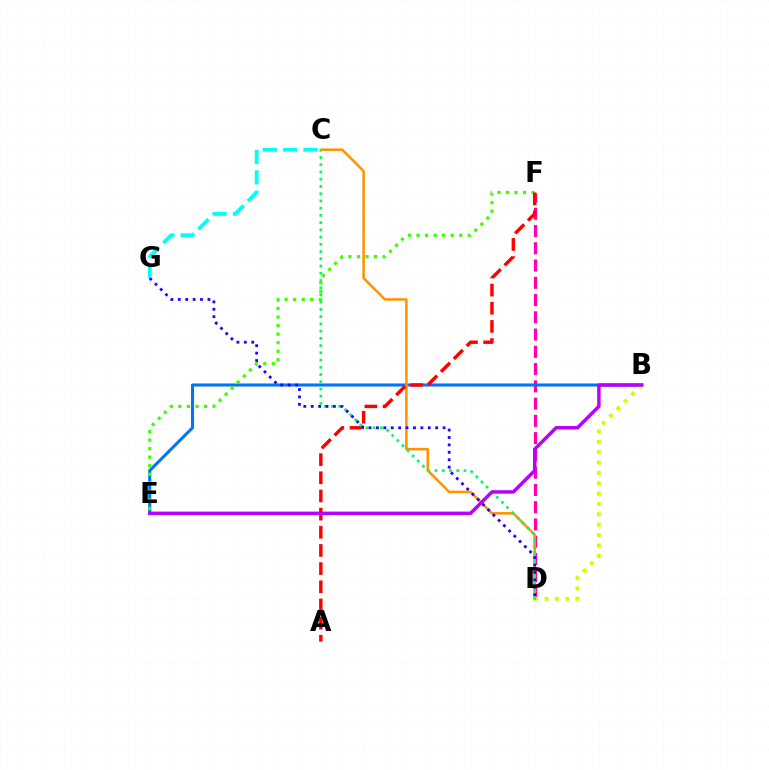{('D', 'F'): [{'color': '#ff00ac', 'line_style': 'dashed', 'thickness': 2.34}], ('B', 'E'): [{'color': '#0074ff', 'line_style': 'solid', 'thickness': 2.2}, {'color': '#b900ff', 'line_style': 'solid', 'thickness': 2.5}], ('E', 'F'): [{'color': '#3dff00', 'line_style': 'dotted', 'thickness': 2.32}], ('B', 'D'): [{'color': '#d1ff00', 'line_style': 'dotted', 'thickness': 2.82}], ('C', 'D'): [{'color': '#ff9400', 'line_style': 'solid', 'thickness': 1.83}, {'color': '#00ff5c', 'line_style': 'dotted', 'thickness': 1.97}], ('A', 'F'): [{'color': '#ff0000', 'line_style': 'dashed', 'thickness': 2.47}], ('D', 'G'): [{'color': '#2500ff', 'line_style': 'dotted', 'thickness': 2.01}], ('C', 'G'): [{'color': '#00fff6', 'line_style': 'dashed', 'thickness': 2.77}]}